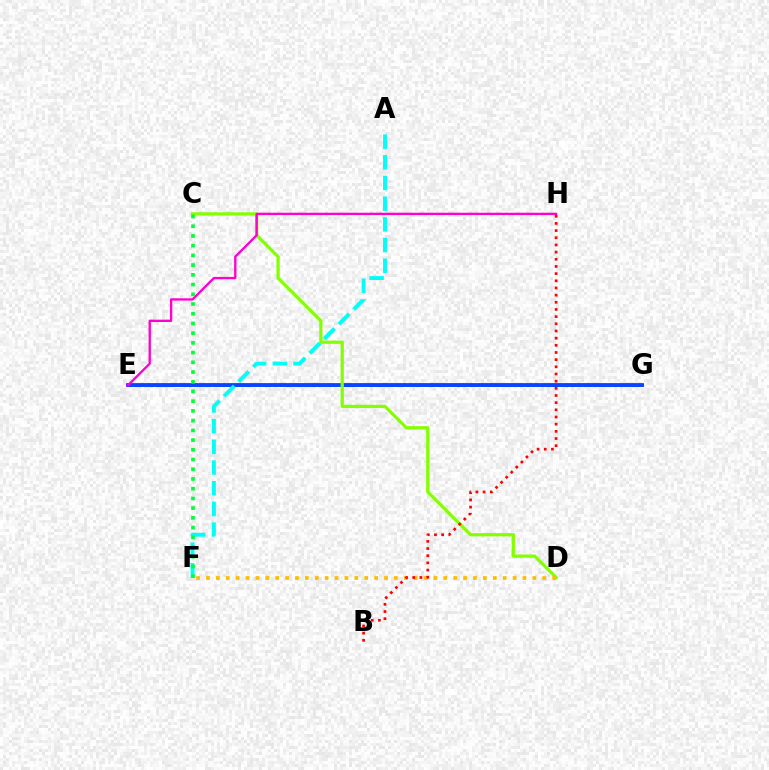{('E', 'G'): [{'color': '#7200ff', 'line_style': 'solid', 'thickness': 2.68}, {'color': '#004bff', 'line_style': 'solid', 'thickness': 2.02}], ('C', 'D'): [{'color': '#84ff00', 'line_style': 'solid', 'thickness': 2.33}], ('E', 'H'): [{'color': '#ff00cf', 'line_style': 'solid', 'thickness': 1.67}], ('D', 'F'): [{'color': '#ffbd00', 'line_style': 'dotted', 'thickness': 2.69}], ('A', 'F'): [{'color': '#00fff6', 'line_style': 'dashed', 'thickness': 2.81}], ('B', 'H'): [{'color': '#ff0000', 'line_style': 'dotted', 'thickness': 1.95}], ('C', 'F'): [{'color': '#00ff39', 'line_style': 'dotted', 'thickness': 2.64}]}